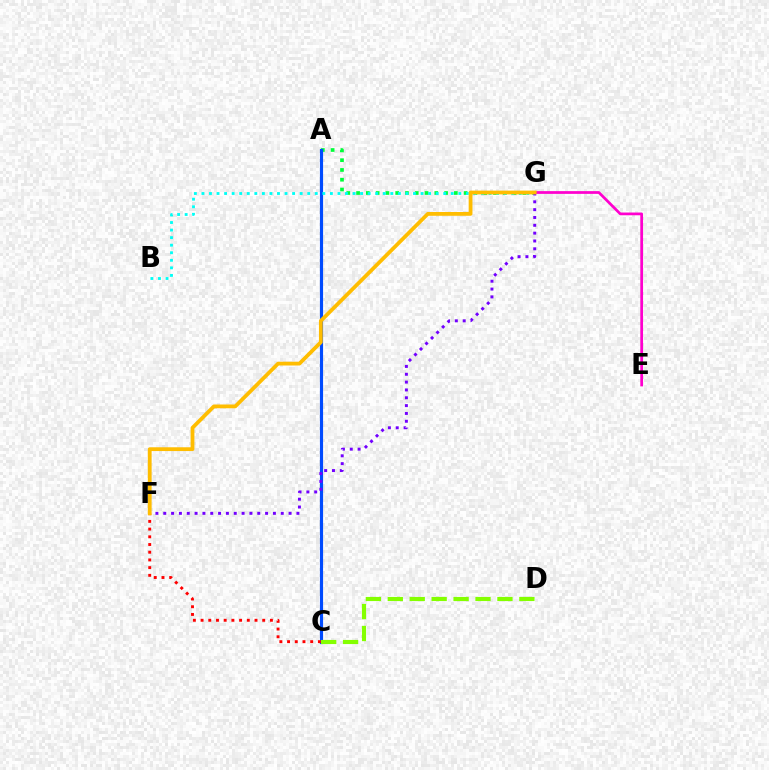{('E', 'G'): [{'color': '#ff00cf', 'line_style': 'solid', 'thickness': 1.97}], ('A', 'G'): [{'color': '#00ff39', 'line_style': 'dotted', 'thickness': 2.66}], ('A', 'C'): [{'color': '#004bff', 'line_style': 'solid', 'thickness': 2.27}], ('C', 'F'): [{'color': '#ff0000', 'line_style': 'dotted', 'thickness': 2.09}], ('B', 'G'): [{'color': '#00fff6', 'line_style': 'dotted', 'thickness': 2.05}], ('F', 'G'): [{'color': '#7200ff', 'line_style': 'dotted', 'thickness': 2.13}, {'color': '#ffbd00', 'line_style': 'solid', 'thickness': 2.73}], ('C', 'D'): [{'color': '#84ff00', 'line_style': 'dashed', 'thickness': 2.98}]}